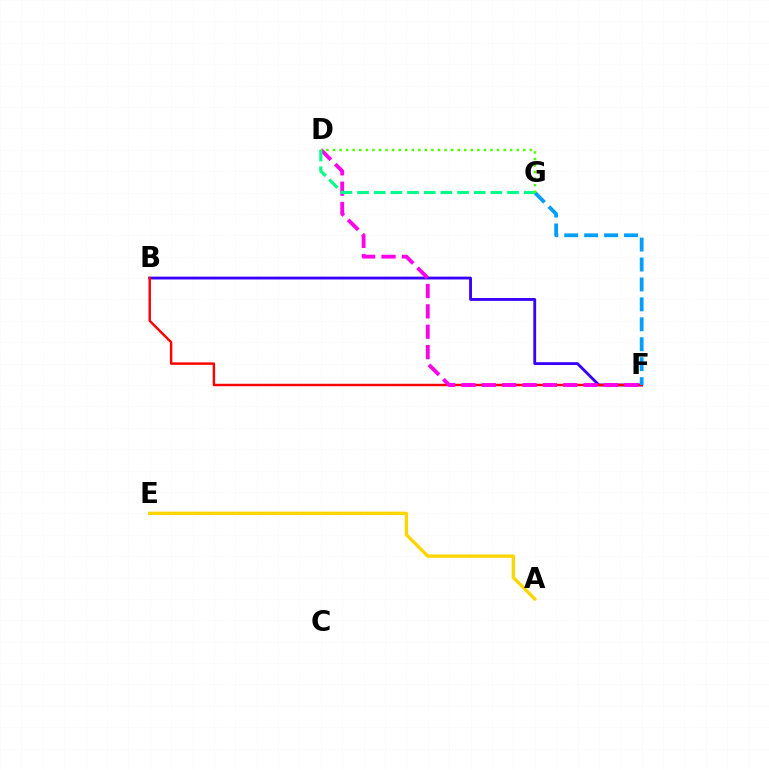{('B', 'F'): [{'color': '#3700ff', 'line_style': 'solid', 'thickness': 2.04}, {'color': '#ff0000', 'line_style': 'solid', 'thickness': 1.76}], ('D', 'F'): [{'color': '#ff00ed', 'line_style': 'dashed', 'thickness': 2.77}], ('A', 'E'): [{'color': '#ffd500', 'line_style': 'solid', 'thickness': 2.42}], ('F', 'G'): [{'color': '#009eff', 'line_style': 'dashed', 'thickness': 2.71}], ('D', 'G'): [{'color': '#00ff86', 'line_style': 'dashed', 'thickness': 2.26}, {'color': '#4fff00', 'line_style': 'dotted', 'thickness': 1.78}]}